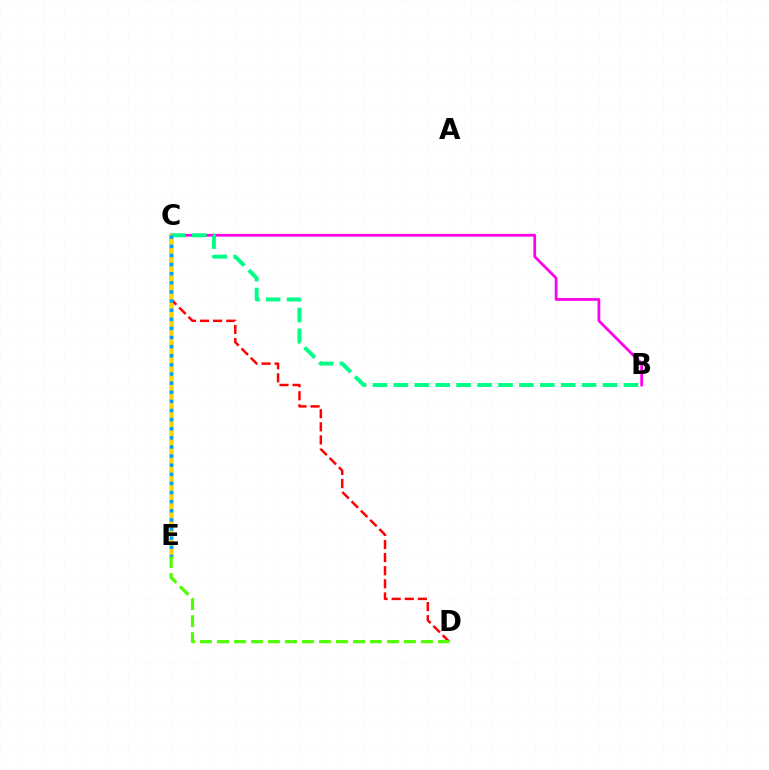{('C', 'D'): [{'color': '#ff0000', 'line_style': 'dashed', 'thickness': 1.78}], ('B', 'C'): [{'color': '#ff00ed', 'line_style': 'solid', 'thickness': 1.97}, {'color': '#00ff86', 'line_style': 'dashed', 'thickness': 2.84}], ('C', 'E'): [{'color': '#3700ff', 'line_style': 'solid', 'thickness': 2.42}, {'color': '#ffd500', 'line_style': 'solid', 'thickness': 2.23}, {'color': '#009eff', 'line_style': 'dotted', 'thickness': 2.48}], ('D', 'E'): [{'color': '#4fff00', 'line_style': 'dashed', 'thickness': 2.31}]}